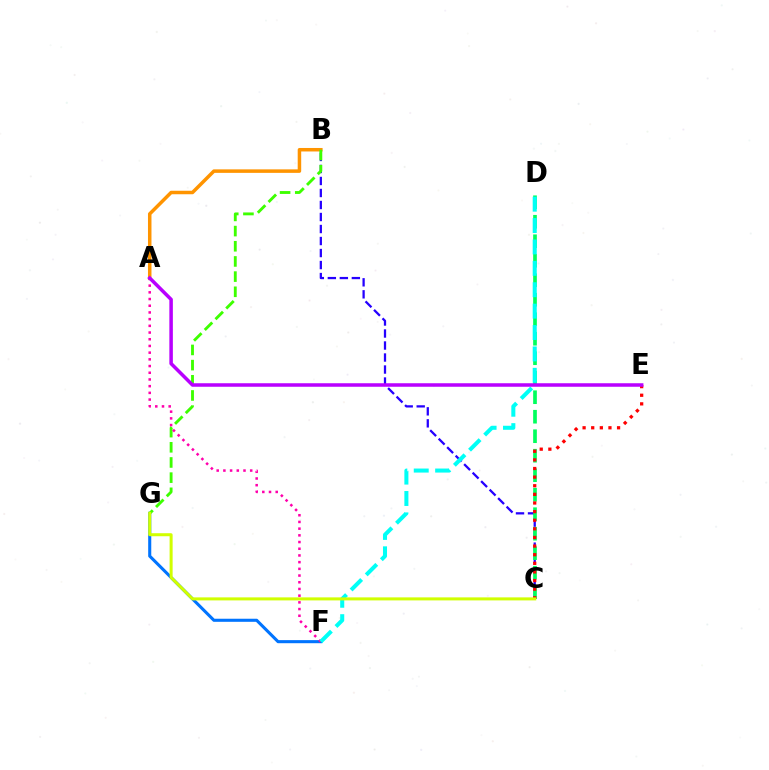{('A', 'B'): [{'color': '#ff9400', 'line_style': 'solid', 'thickness': 2.52}], ('F', 'G'): [{'color': '#0074ff', 'line_style': 'solid', 'thickness': 2.22}], ('B', 'C'): [{'color': '#2500ff', 'line_style': 'dashed', 'thickness': 1.63}], ('B', 'G'): [{'color': '#3dff00', 'line_style': 'dashed', 'thickness': 2.06}], ('C', 'D'): [{'color': '#00ff5c', 'line_style': 'dashed', 'thickness': 2.65}], ('A', 'F'): [{'color': '#ff00ac', 'line_style': 'dotted', 'thickness': 1.82}], ('C', 'E'): [{'color': '#ff0000', 'line_style': 'dotted', 'thickness': 2.34}], ('D', 'F'): [{'color': '#00fff6', 'line_style': 'dashed', 'thickness': 2.91}], ('A', 'E'): [{'color': '#b900ff', 'line_style': 'solid', 'thickness': 2.53}], ('C', 'G'): [{'color': '#d1ff00', 'line_style': 'solid', 'thickness': 2.18}]}